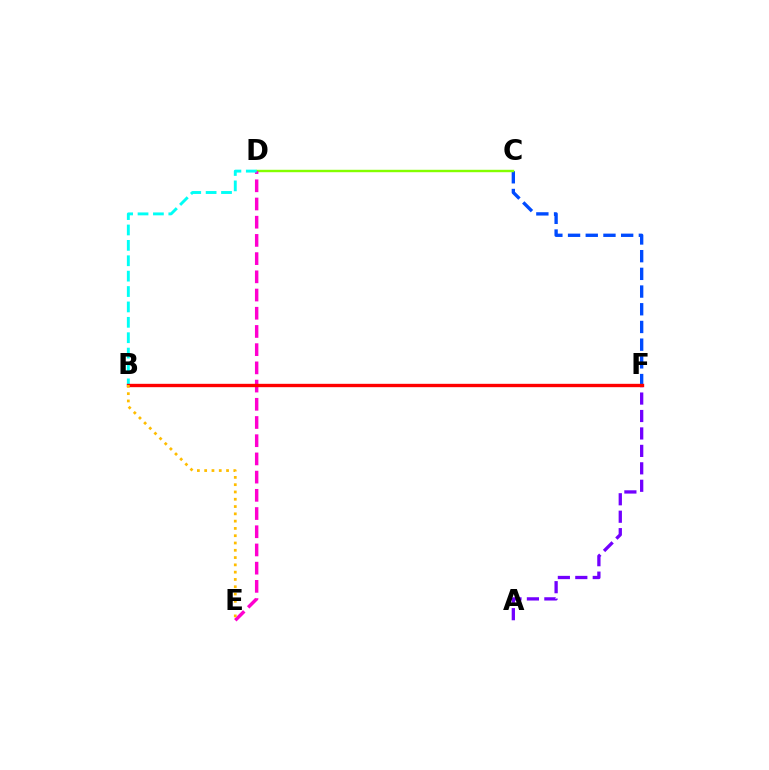{('C', 'F'): [{'color': '#004bff', 'line_style': 'dashed', 'thickness': 2.4}], ('A', 'F'): [{'color': '#7200ff', 'line_style': 'dashed', 'thickness': 2.37}], ('C', 'D'): [{'color': '#84ff00', 'line_style': 'solid', 'thickness': 1.74}], ('B', 'F'): [{'color': '#00ff39', 'line_style': 'dotted', 'thickness': 1.9}, {'color': '#ff0000', 'line_style': 'solid', 'thickness': 2.42}], ('D', 'E'): [{'color': '#ff00cf', 'line_style': 'dashed', 'thickness': 2.47}], ('B', 'D'): [{'color': '#00fff6', 'line_style': 'dashed', 'thickness': 2.09}], ('B', 'E'): [{'color': '#ffbd00', 'line_style': 'dotted', 'thickness': 1.98}]}